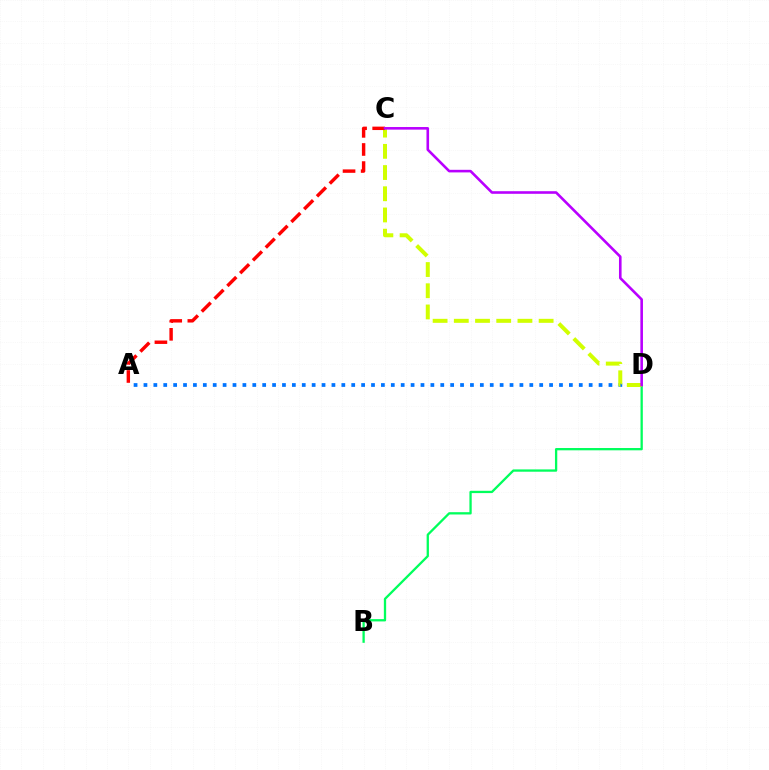{('A', 'D'): [{'color': '#0074ff', 'line_style': 'dotted', 'thickness': 2.69}], ('B', 'D'): [{'color': '#00ff5c', 'line_style': 'solid', 'thickness': 1.65}], ('C', 'D'): [{'color': '#d1ff00', 'line_style': 'dashed', 'thickness': 2.88}, {'color': '#b900ff', 'line_style': 'solid', 'thickness': 1.87}], ('A', 'C'): [{'color': '#ff0000', 'line_style': 'dashed', 'thickness': 2.46}]}